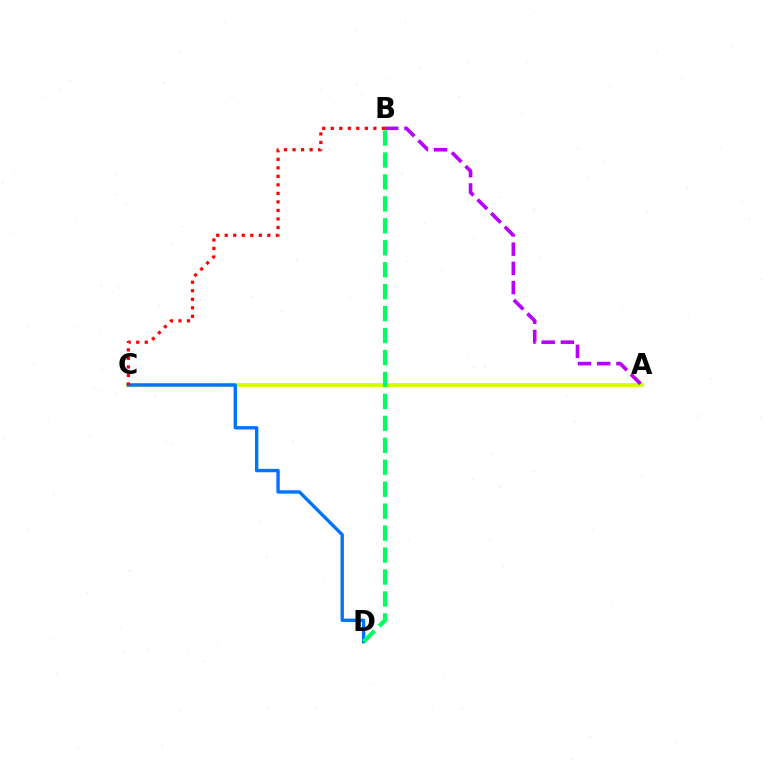{('A', 'C'): [{'color': '#d1ff00', 'line_style': 'solid', 'thickness': 2.7}], ('C', 'D'): [{'color': '#0074ff', 'line_style': 'solid', 'thickness': 2.43}], ('A', 'B'): [{'color': '#b900ff', 'line_style': 'dashed', 'thickness': 2.61}], ('B', 'D'): [{'color': '#00ff5c', 'line_style': 'dashed', 'thickness': 2.98}], ('B', 'C'): [{'color': '#ff0000', 'line_style': 'dotted', 'thickness': 2.31}]}